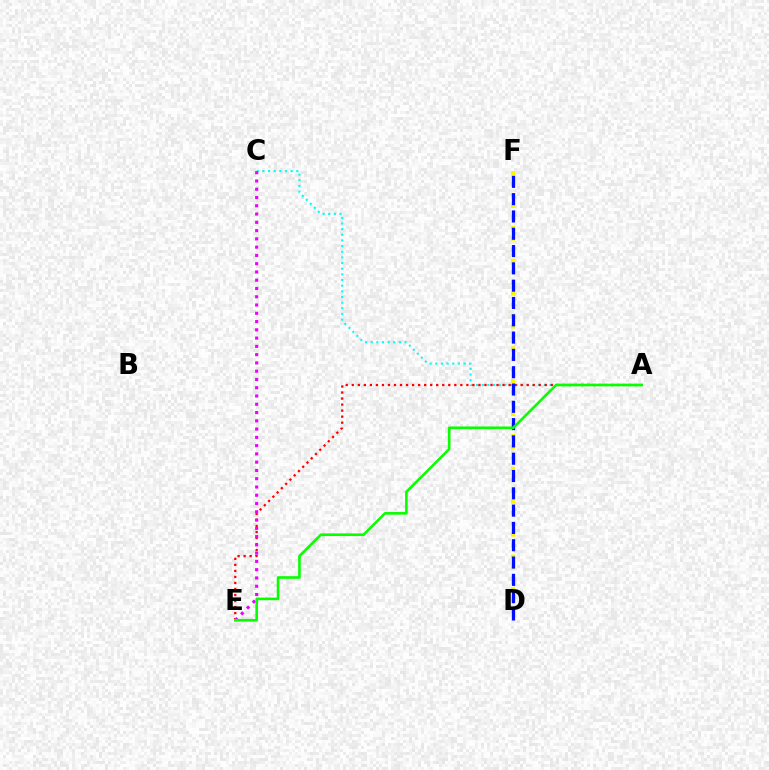{('A', 'C'): [{'color': '#00fff6', 'line_style': 'dotted', 'thickness': 1.54}], ('A', 'E'): [{'color': '#ff0000', 'line_style': 'dotted', 'thickness': 1.64}, {'color': '#08ff00', 'line_style': 'solid', 'thickness': 1.89}], ('D', 'F'): [{'color': '#fcf500', 'line_style': 'dotted', 'thickness': 2.98}, {'color': '#0010ff', 'line_style': 'dashed', 'thickness': 2.35}], ('C', 'E'): [{'color': '#ee00ff', 'line_style': 'dotted', 'thickness': 2.25}]}